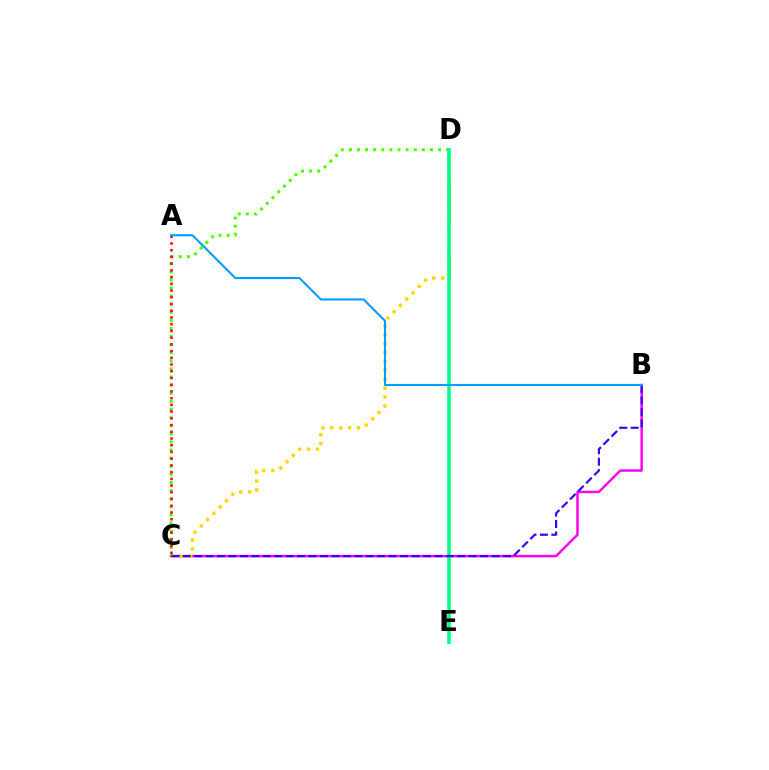{('B', 'C'): [{'color': '#ff00ed', 'line_style': 'solid', 'thickness': 1.78}, {'color': '#3700ff', 'line_style': 'dashed', 'thickness': 1.55}], ('C', 'D'): [{'color': '#ffd500', 'line_style': 'dotted', 'thickness': 2.42}, {'color': '#4fff00', 'line_style': 'dotted', 'thickness': 2.2}], ('A', 'C'): [{'color': '#ff0000', 'line_style': 'dotted', 'thickness': 1.83}], ('D', 'E'): [{'color': '#00ff86', 'line_style': 'solid', 'thickness': 2.61}], ('A', 'B'): [{'color': '#009eff', 'line_style': 'solid', 'thickness': 1.5}]}